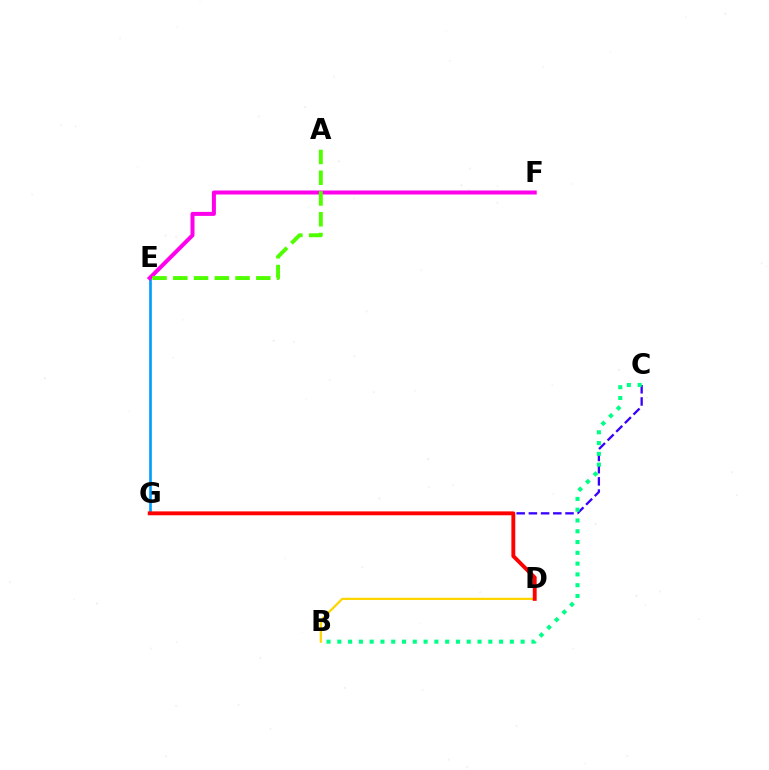{('E', 'G'): [{'color': '#009eff', 'line_style': 'solid', 'thickness': 1.91}], ('C', 'G'): [{'color': '#3700ff', 'line_style': 'dashed', 'thickness': 1.66}], ('B', 'D'): [{'color': '#ffd500', 'line_style': 'solid', 'thickness': 1.62}], ('B', 'C'): [{'color': '#00ff86', 'line_style': 'dotted', 'thickness': 2.93}], ('E', 'F'): [{'color': '#ff00ed', 'line_style': 'solid', 'thickness': 2.89}], ('D', 'G'): [{'color': '#ff0000', 'line_style': 'solid', 'thickness': 2.79}], ('A', 'E'): [{'color': '#4fff00', 'line_style': 'dashed', 'thickness': 2.82}]}